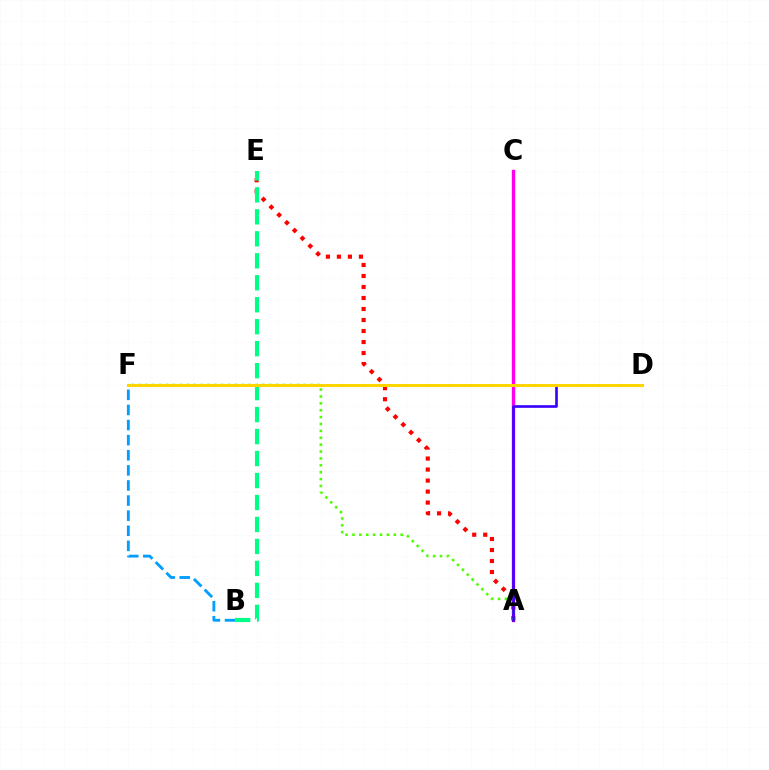{('B', 'F'): [{'color': '#009eff', 'line_style': 'dashed', 'thickness': 2.05}], ('A', 'C'): [{'color': '#ff00ed', 'line_style': 'solid', 'thickness': 2.4}], ('A', 'E'): [{'color': '#ff0000', 'line_style': 'dotted', 'thickness': 2.99}], ('A', 'F'): [{'color': '#4fff00', 'line_style': 'dotted', 'thickness': 1.87}], ('A', 'D'): [{'color': '#3700ff', 'line_style': 'solid', 'thickness': 1.91}], ('B', 'E'): [{'color': '#00ff86', 'line_style': 'dashed', 'thickness': 2.99}], ('D', 'F'): [{'color': '#ffd500', 'line_style': 'solid', 'thickness': 2.17}]}